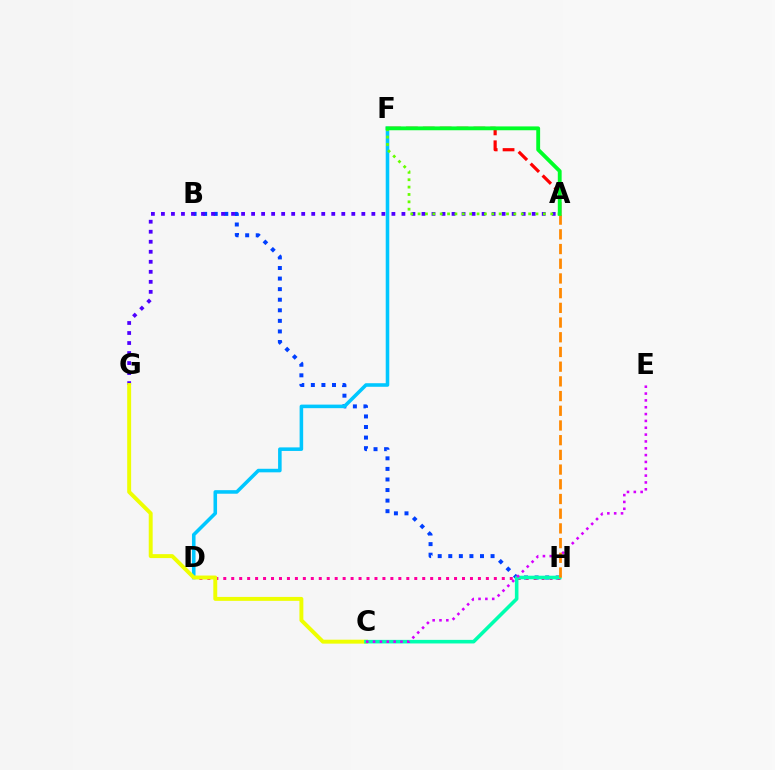{('B', 'H'): [{'color': '#003fff', 'line_style': 'dotted', 'thickness': 2.87}], ('A', 'G'): [{'color': '#4f00ff', 'line_style': 'dotted', 'thickness': 2.72}], ('D', 'F'): [{'color': '#00c7ff', 'line_style': 'solid', 'thickness': 2.56}], ('D', 'H'): [{'color': '#ff00a0', 'line_style': 'dotted', 'thickness': 2.16}], ('C', 'G'): [{'color': '#eeff00', 'line_style': 'solid', 'thickness': 2.83}], ('C', 'H'): [{'color': '#00ffaf', 'line_style': 'solid', 'thickness': 2.58}], ('C', 'E'): [{'color': '#d600ff', 'line_style': 'dotted', 'thickness': 1.86}], ('A', 'F'): [{'color': '#ff0000', 'line_style': 'dashed', 'thickness': 2.29}, {'color': '#66ff00', 'line_style': 'dotted', 'thickness': 2.0}, {'color': '#00ff27', 'line_style': 'solid', 'thickness': 2.77}], ('A', 'H'): [{'color': '#ff8800', 'line_style': 'dashed', 'thickness': 2.0}]}